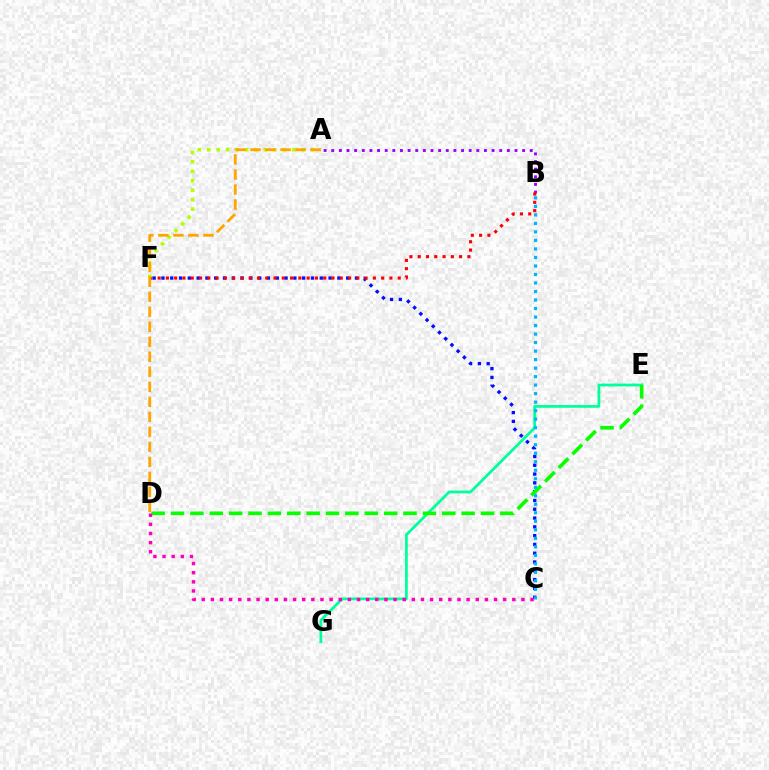{('C', 'F'): [{'color': '#0010ff', 'line_style': 'dotted', 'thickness': 2.39}], ('A', 'B'): [{'color': '#9b00ff', 'line_style': 'dotted', 'thickness': 2.07}], ('E', 'G'): [{'color': '#00ff9d', 'line_style': 'solid', 'thickness': 2.0}], ('D', 'E'): [{'color': '#08ff00', 'line_style': 'dashed', 'thickness': 2.63}], ('B', 'F'): [{'color': '#ff0000', 'line_style': 'dotted', 'thickness': 2.25}], ('B', 'C'): [{'color': '#00b5ff', 'line_style': 'dotted', 'thickness': 2.31}], ('A', 'F'): [{'color': '#b3ff00', 'line_style': 'dotted', 'thickness': 2.56}], ('C', 'D'): [{'color': '#ff00bd', 'line_style': 'dotted', 'thickness': 2.48}], ('A', 'D'): [{'color': '#ffa500', 'line_style': 'dashed', 'thickness': 2.04}]}